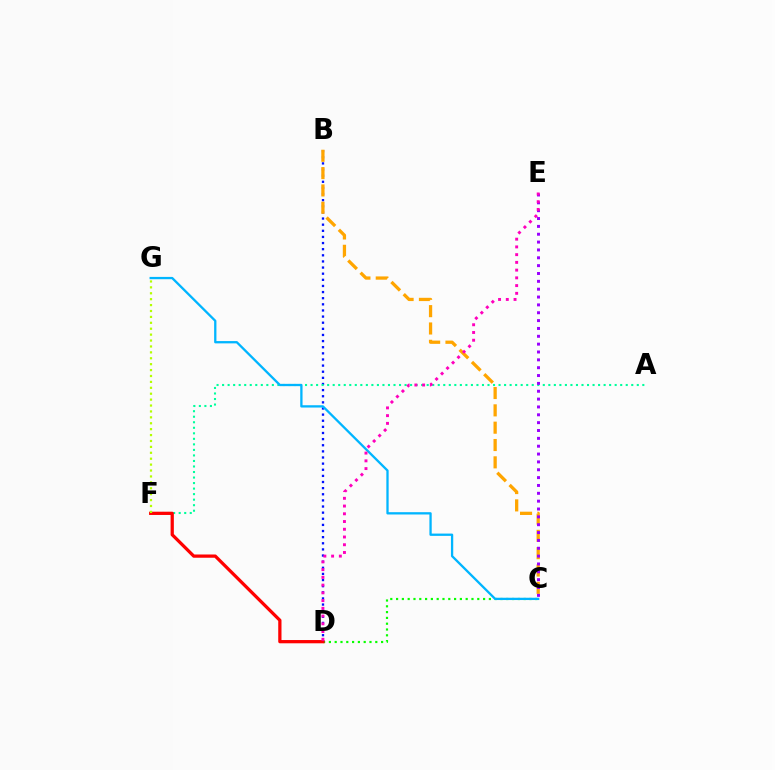{('C', 'D'): [{'color': '#08ff00', 'line_style': 'dotted', 'thickness': 1.58}], ('B', 'D'): [{'color': '#0010ff', 'line_style': 'dotted', 'thickness': 1.66}], ('B', 'C'): [{'color': '#ffa500', 'line_style': 'dashed', 'thickness': 2.35}], ('A', 'F'): [{'color': '#00ff9d', 'line_style': 'dotted', 'thickness': 1.5}], ('C', 'E'): [{'color': '#9b00ff', 'line_style': 'dotted', 'thickness': 2.13}], ('D', 'F'): [{'color': '#ff0000', 'line_style': 'solid', 'thickness': 2.34}], ('C', 'G'): [{'color': '#00b5ff', 'line_style': 'solid', 'thickness': 1.66}], ('D', 'E'): [{'color': '#ff00bd', 'line_style': 'dotted', 'thickness': 2.1}], ('F', 'G'): [{'color': '#b3ff00', 'line_style': 'dotted', 'thickness': 1.61}]}